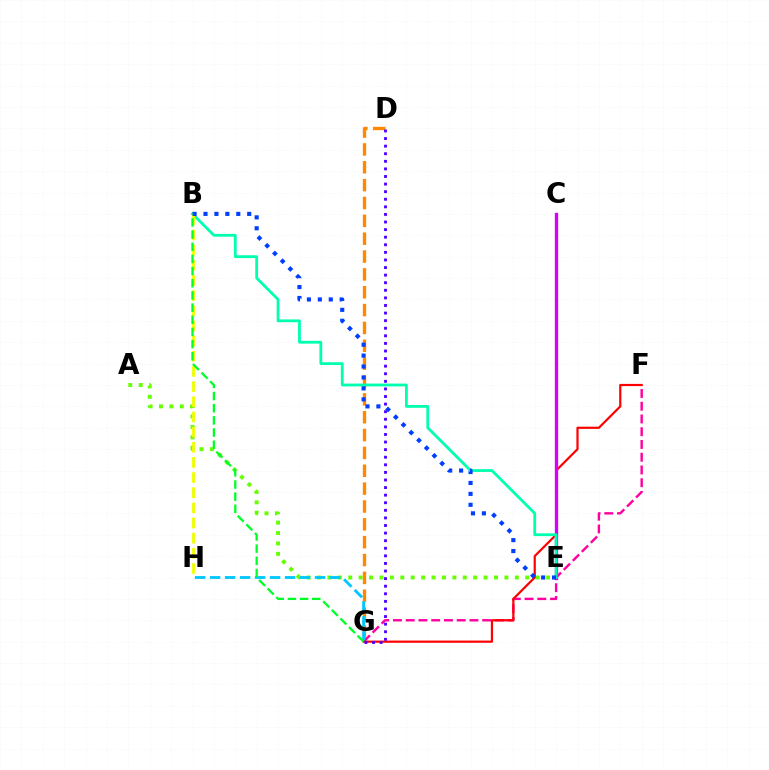{('A', 'E'): [{'color': '#66ff00', 'line_style': 'dotted', 'thickness': 2.83}], ('D', 'G'): [{'color': '#ff8800', 'line_style': 'dashed', 'thickness': 2.43}, {'color': '#4f00ff', 'line_style': 'dotted', 'thickness': 2.06}], ('F', 'G'): [{'color': '#ff00a0', 'line_style': 'dashed', 'thickness': 1.73}, {'color': '#ff0000', 'line_style': 'solid', 'thickness': 1.59}], ('G', 'H'): [{'color': '#00c7ff', 'line_style': 'dashed', 'thickness': 2.04}], ('C', 'E'): [{'color': '#d600ff', 'line_style': 'solid', 'thickness': 2.4}], ('B', 'E'): [{'color': '#00ffaf', 'line_style': 'solid', 'thickness': 2.02}, {'color': '#003fff', 'line_style': 'dotted', 'thickness': 2.97}], ('B', 'H'): [{'color': '#eeff00', 'line_style': 'dashed', 'thickness': 2.06}], ('B', 'G'): [{'color': '#00ff27', 'line_style': 'dashed', 'thickness': 1.65}]}